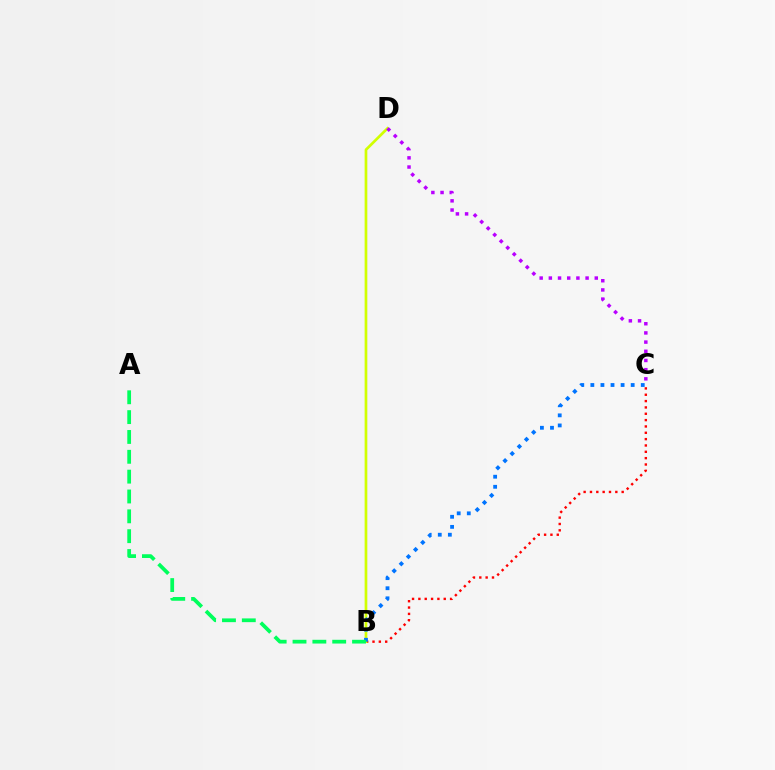{('B', 'C'): [{'color': '#ff0000', 'line_style': 'dotted', 'thickness': 1.72}, {'color': '#0074ff', 'line_style': 'dotted', 'thickness': 2.74}], ('B', 'D'): [{'color': '#d1ff00', 'line_style': 'solid', 'thickness': 1.94}], ('C', 'D'): [{'color': '#b900ff', 'line_style': 'dotted', 'thickness': 2.5}], ('A', 'B'): [{'color': '#00ff5c', 'line_style': 'dashed', 'thickness': 2.7}]}